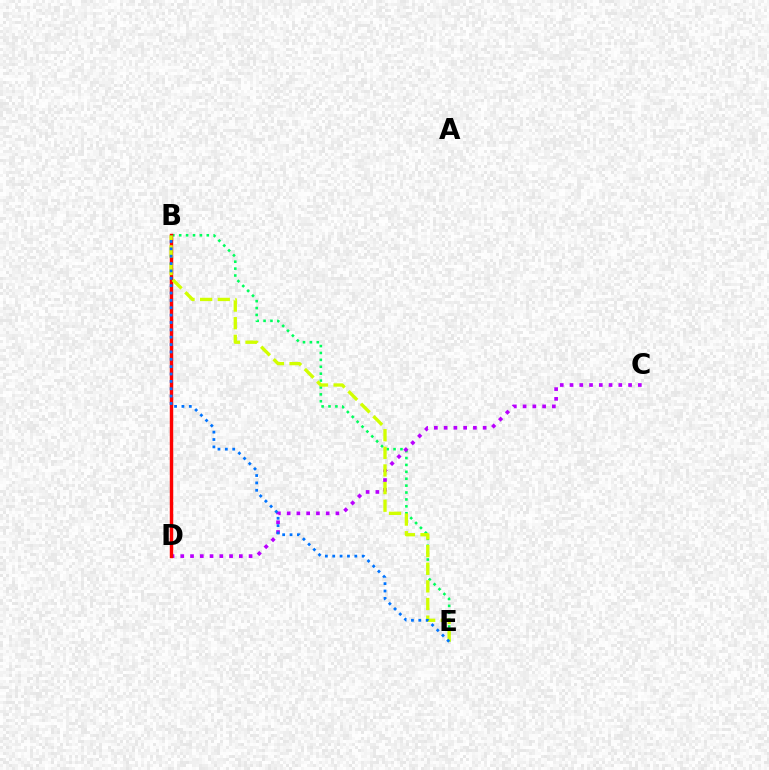{('B', 'E'): [{'color': '#00ff5c', 'line_style': 'dotted', 'thickness': 1.87}, {'color': '#d1ff00', 'line_style': 'dashed', 'thickness': 2.4}, {'color': '#0074ff', 'line_style': 'dotted', 'thickness': 2.0}], ('C', 'D'): [{'color': '#b900ff', 'line_style': 'dotted', 'thickness': 2.65}], ('B', 'D'): [{'color': '#ff0000', 'line_style': 'solid', 'thickness': 2.47}]}